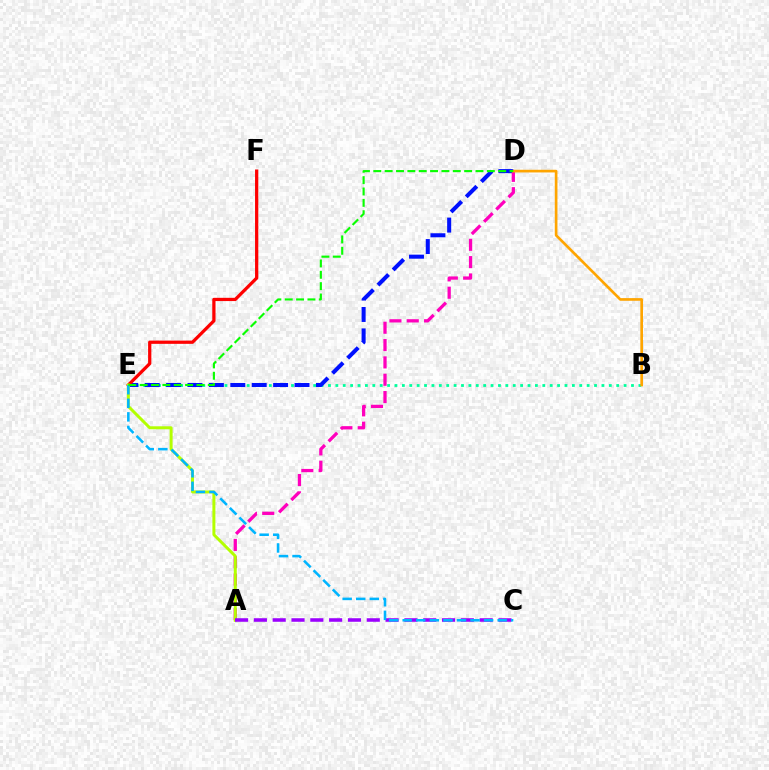{('B', 'E'): [{'color': '#00ff9d', 'line_style': 'dotted', 'thickness': 2.01}], ('D', 'E'): [{'color': '#0010ff', 'line_style': 'dashed', 'thickness': 2.91}, {'color': '#08ff00', 'line_style': 'dashed', 'thickness': 1.54}], ('E', 'F'): [{'color': '#ff0000', 'line_style': 'solid', 'thickness': 2.34}], ('A', 'D'): [{'color': '#ff00bd', 'line_style': 'dashed', 'thickness': 2.35}], ('B', 'D'): [{'color': '#ffa500', 'line_style': 'solid', 'thickness': 1.92}], ('A', 'E'): [{'color': '#b3ff00', 'line_style': 'solid', 'thickness': 2.14}], ('A', 'C'): [{'color': '#9b00ff', 'line_style': 'dashed', 'thickness': 2.56}], ('C', 'E'): [{'color': '#00b5ff', 'line_style': 'dashed', 'thickness': 1.84}]}